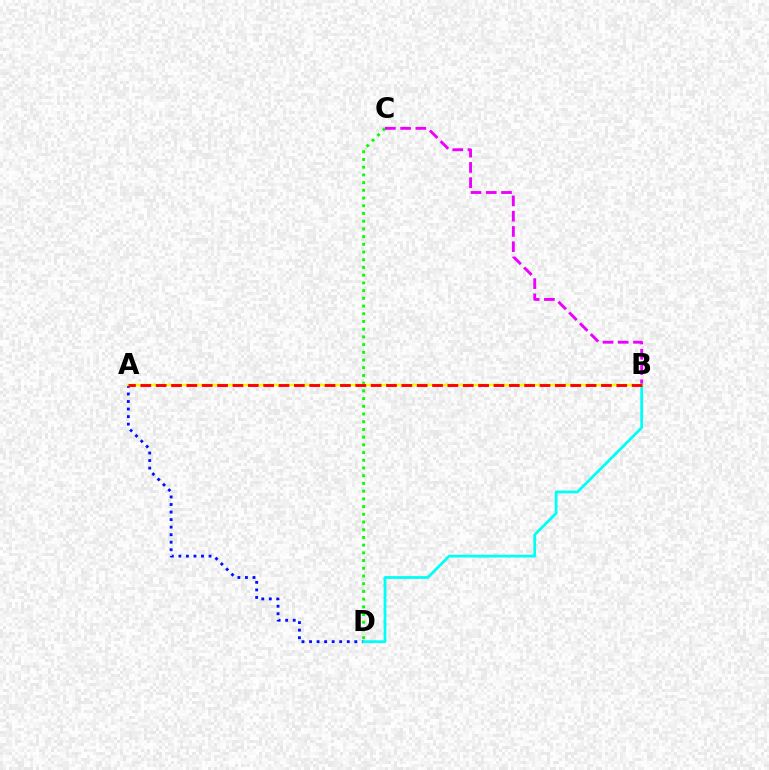{('A', 'D'): [{'color': '#0010ff', 'line_style': 'dotted', 'thickness': 2.05}], ('C', 'D'): [{'color': '#08ff00', 'line_style': 'dotted', 'thickness': 2.1}], ('B', 'C'): [{'color': '#ee00ff', 'line_style': 'dashed', 'thickness': 2.07}], ('B', 'D'): [{'color': '#00fff6', 'line_style': 'solid', 'thickness': 2.02}], ('A', 'B'): [{'color': '#fcf500', 'line_style': 'solid', 'thickness': 1.72}, {'color': '#ff0000', 'line_style': 'dashed', 'thickness': 2.09}]}